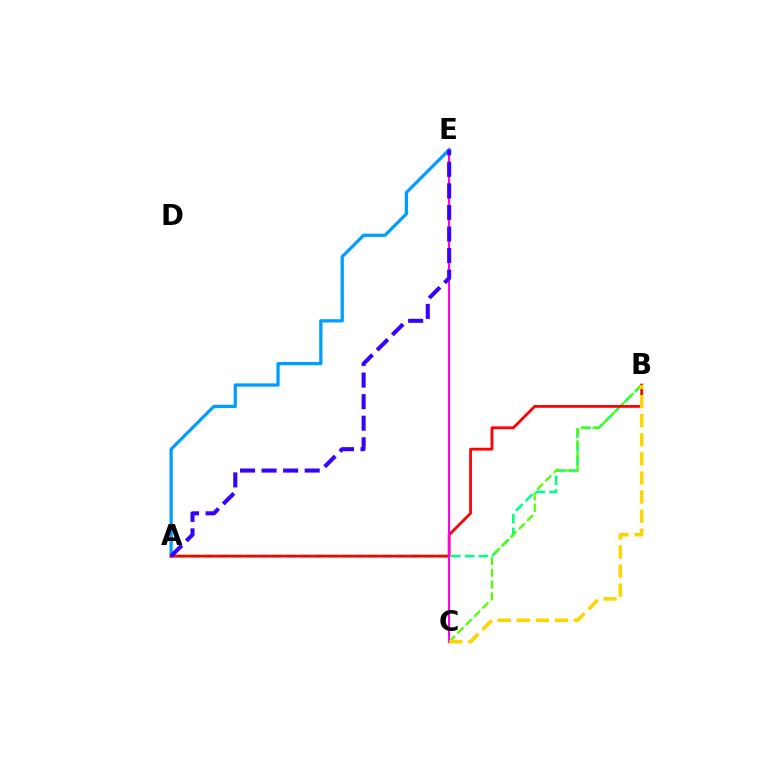{('A', 'B'): [{'color': '#00ff86', 'line_style': 'dashed', 'thickness': 1.86}, {'color': '#ff0000', 'line_style': 'solid', 'thickness': 2.01}], ('B', 'C'): [{'color': '#4fff00', 'line_style': 'dashed', 'thickness': 1.6}, {'color': '#ffd500', 'line_style': 'dashed', 'thickness': 2.59}], ('A', 'E'): [{'color': '#009eff', 'line_style': 'solid', 'thickness': 2.35}, {'color': '#3700ff', 'line_style': 'dashed', 'thickness': 2.93}], ('C', 'E'): [{'color': '#ff00ed', 'line_style': 'solid', 'thickness': 1.54}]}